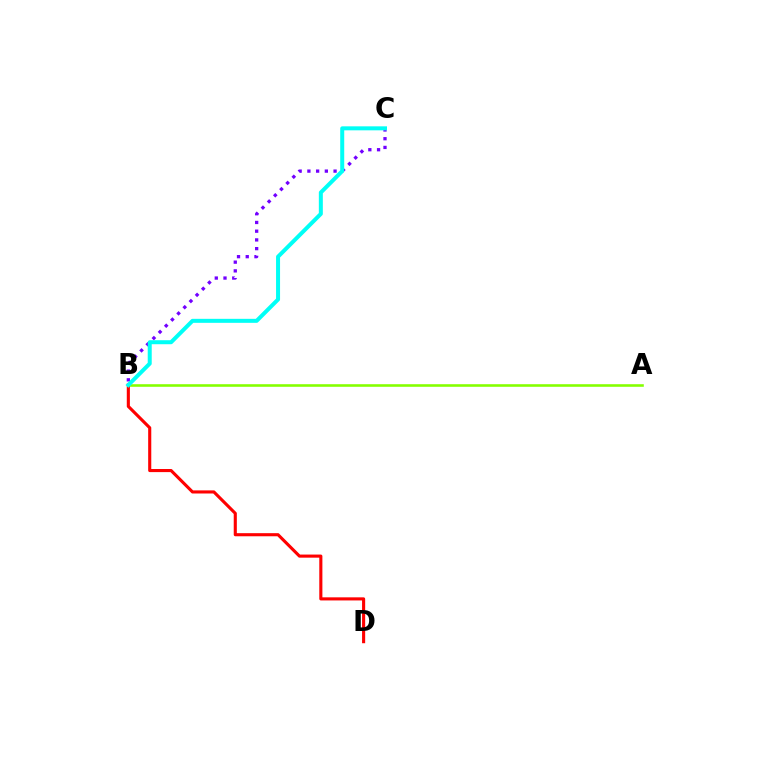{('A', 'B'): [{'color': '#84ff00', 'line_style': 'solid', 'thickness': 1.86}], ('B', 'C'): [{'color': '#7200ff', 'line_style': 'dotted', 'thickness': 2.37}, {'color': '#00fff6', 'line_style': 'solid', 'thickness': 2.88}], ('B', 'D'): [{'color': '#ff0000', 'line_style': 'solid', 'thickness': 2.24}]}